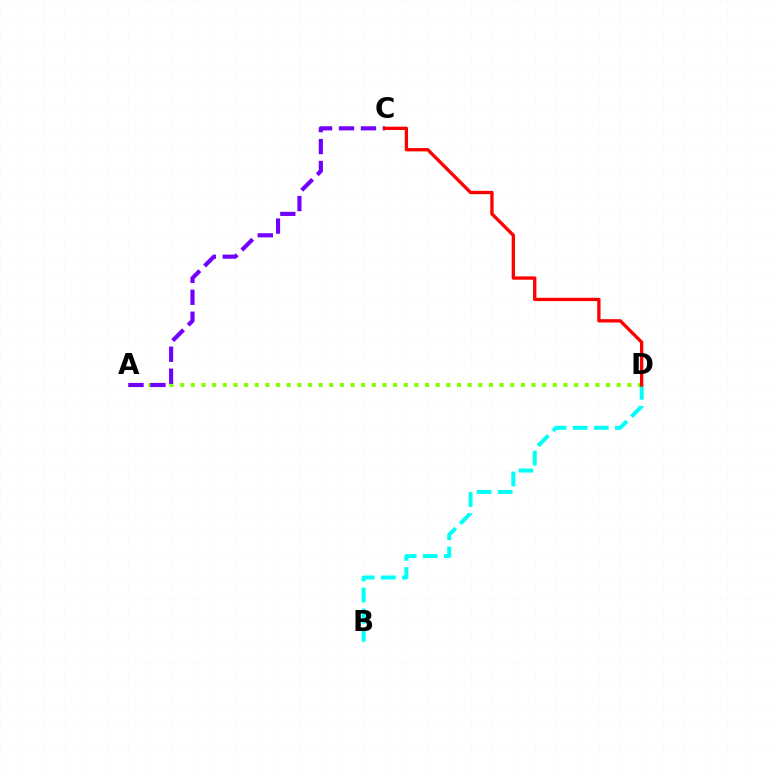{('B', 'D'): [{'color': '#00fff6', 'line_style': 'dashed', 'thickness': 2.87}], ('A', 'D'): [{'color': '#84ff00', 'line_style': 'dotted', 'thickness': 2.89}], ('A', 'C'): [{'color': '#7200ff', 'line_style': 'dashed', 'thickness': 2.98}], ('C', 'D'): [{'color': '#ff0000', 'line_style': 'solid', 'thickness': 2.39}]}